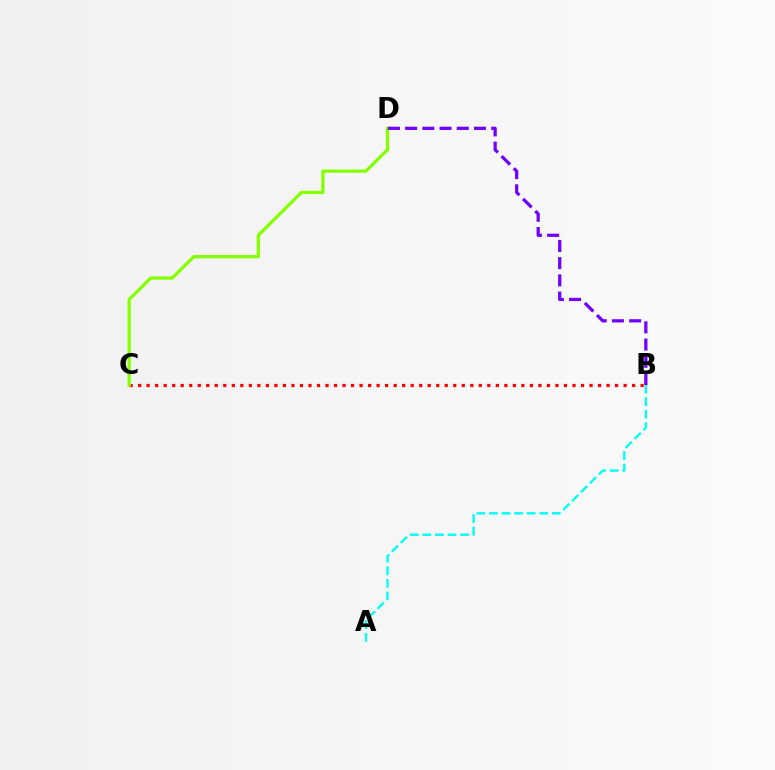{('B', 'C'): [{'color': '#ff0000', 'line_style': 'dotted', 'thickness': 2.31}], ('A', 'B'): [{'color': '#00fff6', 'line_style': 'dashed', 'thickness': 1.71}], ('C', 'D'): [{'color': '#84ff00', 'line_style': 'solid', 'thickness': 2.35}], ('B', 'D'): [{'color': '#7200ff', 'line_style': 'dashed', 'thickness': 2.34}]}